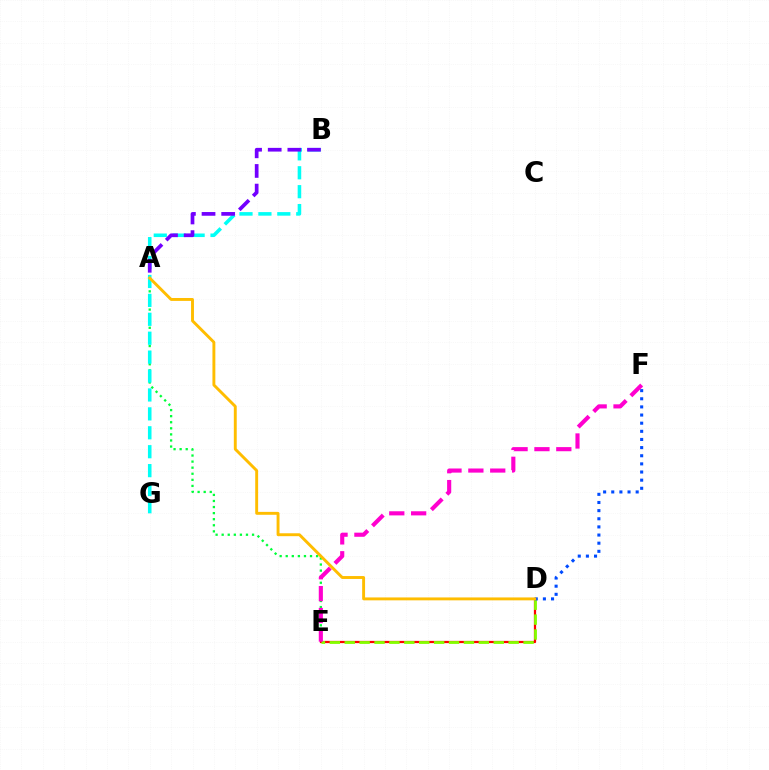{('D', 'E'): [{'color': '#ff0000', 'line_style': 'solid', 'thickness': 1.61}, {'color': '#84ff00', 'line_style': 'dashed', 'thickness': 2.02}], ('A', 'E'): [{'color': '#00ff39', 'line_style': 'dotted', 'thickness': 1.65}], ('D', 'F'): [{'color': '#004bff', 'line_style': 'dotted', 'thickness': 2.21}], ('B', 'G'): [{'color': '#00fff6', 'line_style': 'dashed', 'thickness': 2.57}], ('A', 'B'): [{'color': '#7200ff', 'line_style': 'dashed', 'thickness': 2.67}], ('E', 'F'): [{'color': '#ff00cf', 'line_style': 'dashed', 'thickness': 2.97}], ('A', 'D'): [{'color': '#ffbd00', 'line_style': 'solid', 'thickness': 2.09}]}